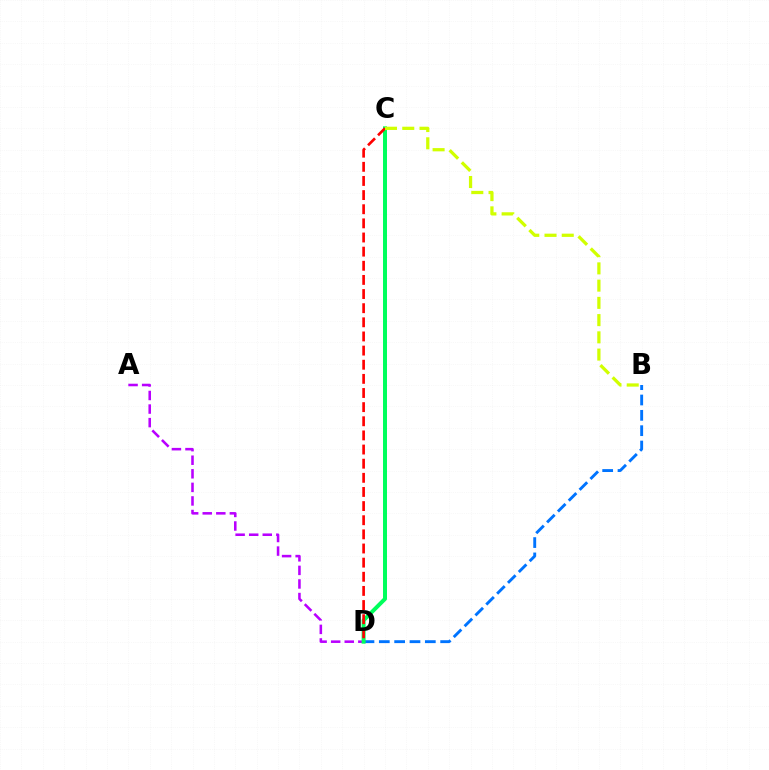{('A', 'D'): [{'color': '#b900ff', 'line_style': 'dashed', 'thickness': 1.84}], ('B', 'D'): [{'color': '#0074ff', 'line_style': 'dashed', 'thickness': 2.08}], ('C', 'D'): [{'color': '#00ff5c', 'line_style': 'solid', 'thickness': 2.87}, {'color': '#ff0000', 'line_style': 'dashed', 'thickness': 1.92}], ('B', 'C'): [{'color': '#d1ff00', 'line_style': 'dashed', 'thickness': 2.34}]}